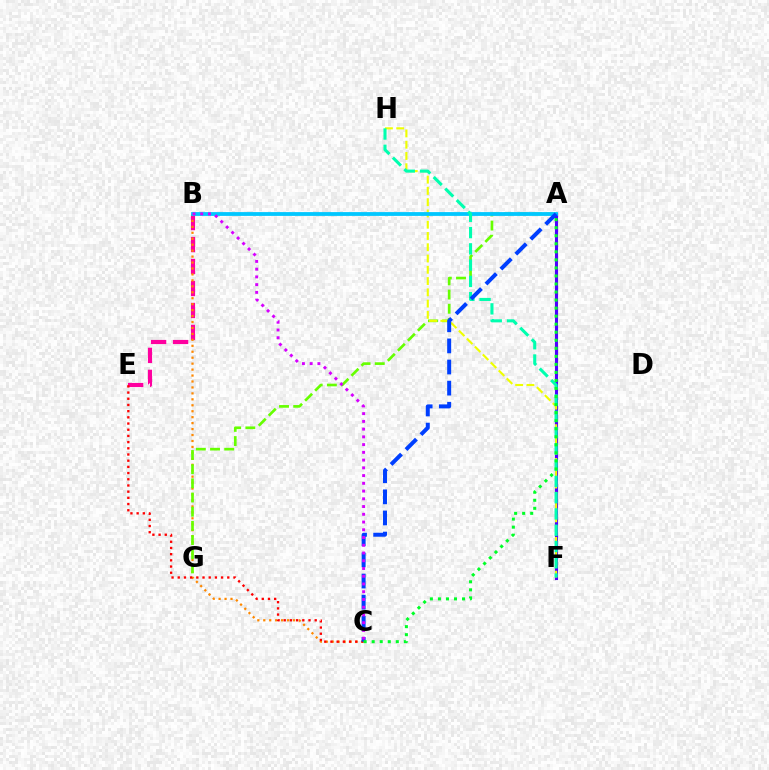{('B', 'E'): [{'color': '#ff00a0', 'line_style': 'dashed', 'thickness': 2.99}], ('B', 'C'): [{'color': '#ff8800', 'line_style': 'dotted', 'thickness': 1.62}, {'color': '#d600ff', 'line_style': 'dotted', 'thickness': 2.1}], ('A', 'F'): [{'color': '#4f00ff', 'line_style': 'solid', 'thickness': 2.23}], ('A', 'G'): [{'color': '#66ff00', 'line_style': 'dashed', 'thickness': 1.93}], ('F', 'H'): [{'color': '#eeff00', 'line_style': 'dashed', 'thickness': 1.53}, {'color': '#00ffaf', 'line_style': 'dashed', 'thickness': 2.21}], ('C', 'E'): [{'color': '#ff0000', 'line_style': 'dotted', 'thickness': 1.68}], ('A', 'B'): [{'color': '#00c7ff', 'line_style': 'solid', 'thickness': 2.74}], ('A', 'C'): [{'color': '#003fff', 'line_style': 'dashed', 'thickness': 2.87}, {'color': '#00ff27', 'line_style': 'dotted', 'thickness': 2.18}]}